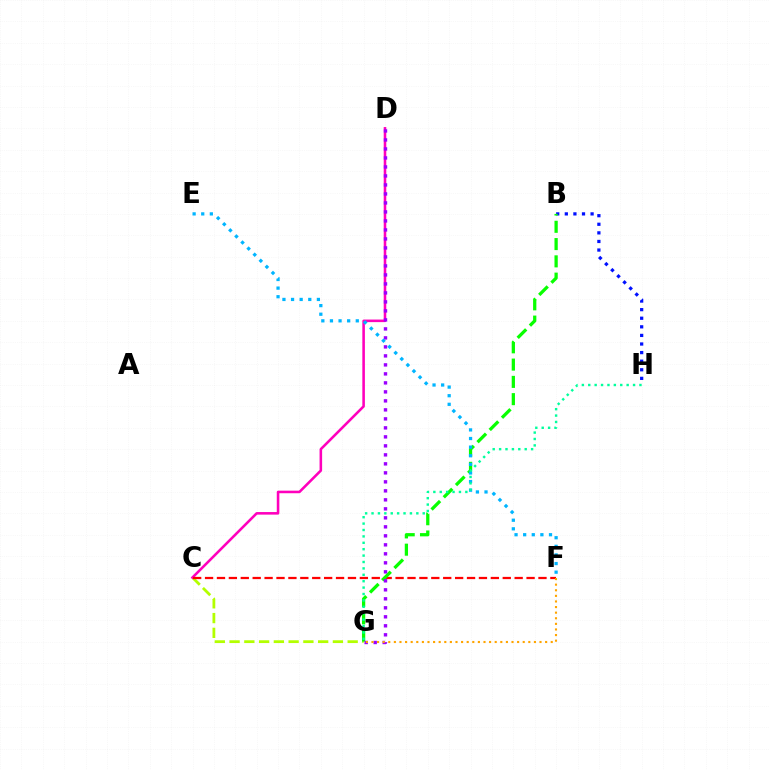{('C', 'G'): [{'color': '#b3ff00', 'line_style': 'dashed', 'thickness': 2.01}], ('C', 'D'): [{'color': '#ff00bd', 'line_style': 'solid', 'thickness': 1.85}], ('C', 'F'): [{'color': '#ff0000', 'line_style': 'dashed', 'thickness': 1.62}], ('B', 'H'): [{'color': '#0010ff', 'line_style': 'dotted', 'thickness': 2.33}], ('B', 'G'): [{'color': '#08ff00', 'line_style': 'dashed', 'thickness': 2.35}], ('D', 'G'): [{'color': '#9b00ff', 'line_style': 'dotted', 'thickness': 2.44}], ('E', 'F'): [{'color': '#00b5ff', 'line_style': 'dotted', 'thickness': 2.34}], ('F', 'G'): [{'color': '#ffa500', 'line_style': 'dotted', 'thickness': 1.52}], ('G', 'H'): [{'color': '#00ff9d', 'line_style': 'dotted', 'thickness': 1.74}]}